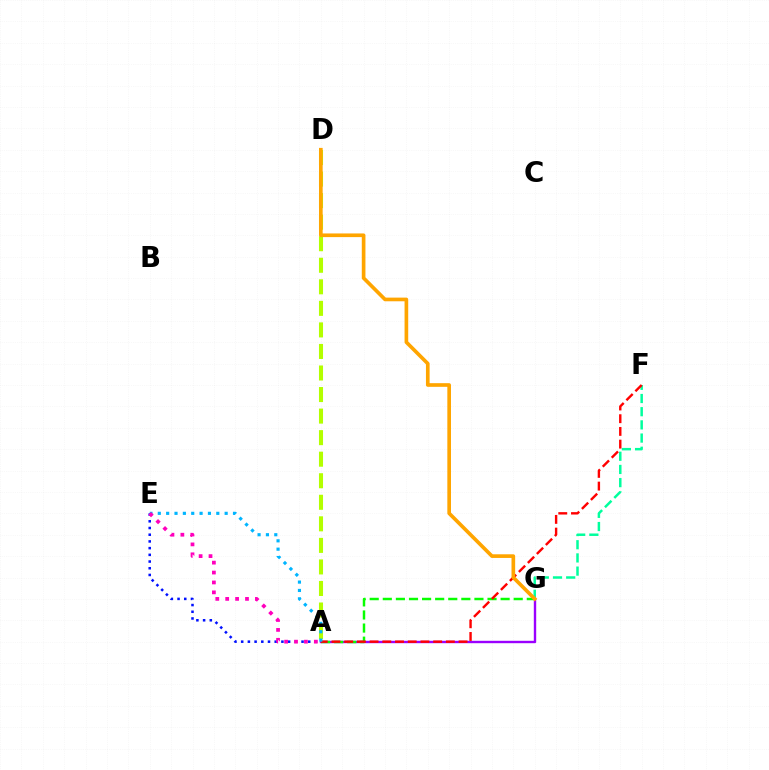{('A', 'G'): [{'color': '#9b00ff', 'line_style': 'solid', 'thickness': 1.72}, {'color': '#08ff00', 'line_style': 'dashed', 'thickness': 1.78}], ('F', 'G'): [{'color': '#00ff9d', 'line_style': 'dashed', 'thickness': 1.79}], ('A', 'F'): [{'color': '#ff0000', 'line_style': 'dashed', 'thickness': 1.73}], ('A', 'D'): [{'color': '#b3ff00', 'line_style': 'dashed', 'thickness': 2.93}], ('A', 'E'): [{'color': '#00b5ff', 'line_style': 'dotted', 'thickness': 2.27}, {'color': '#0010ff', 'line_style': 'dotted', 'thickness': 1.82}, {'color': '#ff00bd', 'line_style': 'dotted', 'thickness': 2.69}], ('D', 'G'): [{'color': '#ffa500', 'line_style': 'solid', 'thickness': 2.64}]}